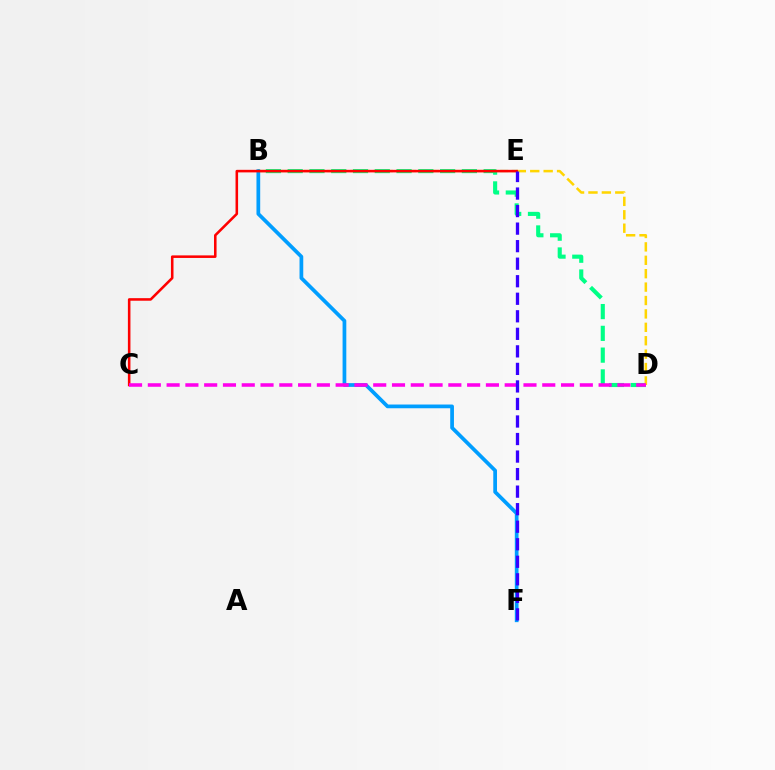{('B', 'D'): [{'color': '#00ff86', 'line_style': 'dashed', 'thickness': 2.96}], ('B', 'F'): [{'color': '#009eff', 'line_style': 'solid', 'thickness': 2.69}], ('D', 'E'): [{'color': '#ffd500', 'line_style': 'dashed', 'thickness': 1.82}], ('B', 'E'): [{'color': '#4fff00', 'line_style': 'dashed', 'thickness': 1.57}], ('C', 'E'): [{'color': '#ff0000', 'line_style': 'solid', 'thickness': 1.84}], ('C', 'D'): [{'color': '#ff00ed', 'line_style': 'dashed', 'thickness': 2.55}], ('E', 'F'): [{'color': '#3700ff', 'line_style': 'dashed', 'thickness': 2.38}]}